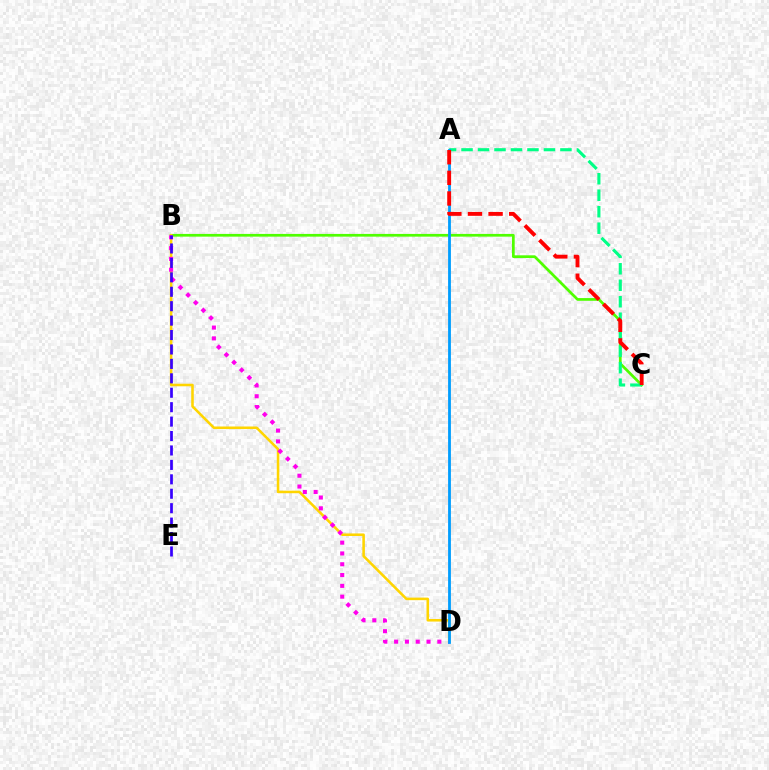{('B', 'C'): [{'color': '#4fff00', 'line_style': 'solid', 'thickness': 1.96}], ('B', 'D'): [{'color': '#ffd500', 'line_style': 'solid', 'thickness': 1.84}, {'color': '#ff00ed', 'line_style': 'dotted', 'thickness': 2.93}], ('A', 'C'): [{'color': '#00ff86', 'line_style': 'dashed', 'thickness': 2.24}, {'color': '#ff0000', 'line_style': 'dashed', 'thickness': 2.8}], ('B', 'E'): [{'color': '#3700ff', 'line_style': 'dashed', 'thickness': 1.96}], ('A', 'D'): [{'color': '#009eff', 'line_style': 'solid', 'thickness': 2.03}]}